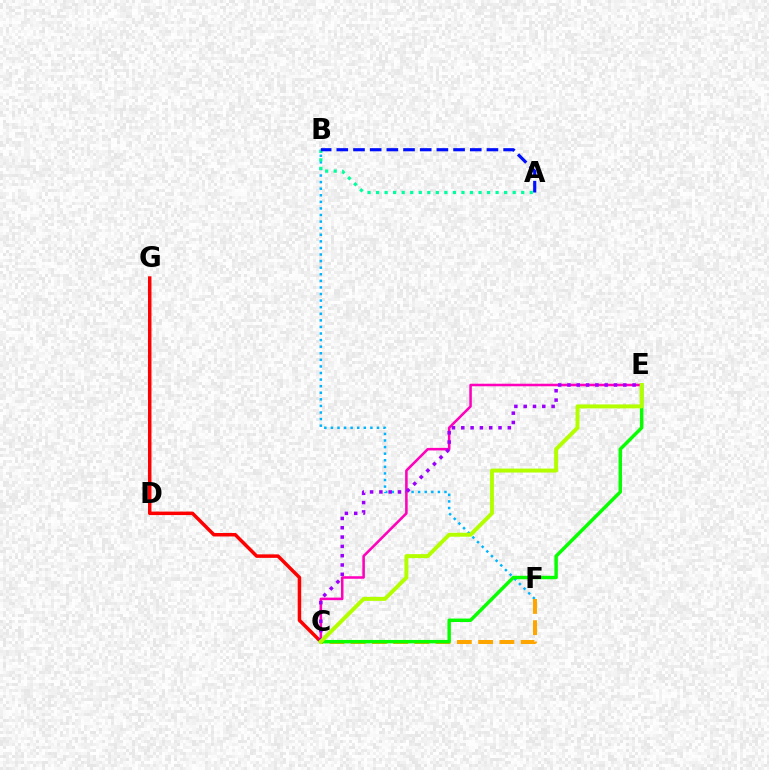{('B', 'F'): [{'color': '#00b5ff', 'line_style': 'dotted', 'thickness': 1.79}], ('C', 'G'): [{'color': '#ff0000', 'line_style': 'solid', 'thickness': 2.51}], ('C', 'F'): [{'color': '#ffa500', 'line_style': 'dashed', 'thickness': 2.89}], ('C', 'E'): [{'color': '#ff00bd', 'line_style': 'solid', 'thickness': 1.84}, {'color': '#9b00ff', 'line_style': 'dotted', 'thickness': 2.53}, {'color': '#08ff00', 'line_style': 'solid', 'thickness': 2.48}, {'color': '#b3ff00', 'line_style': 'solid', 'thickness': 2.85}], ('A', 'B'): [{'color': '#00ff9d', 'line_style': 'dotted', 'thickness': 2.32}, {'color': '#0010ff', 'line_style': 'dashed', 'thickness': 2.27}]}